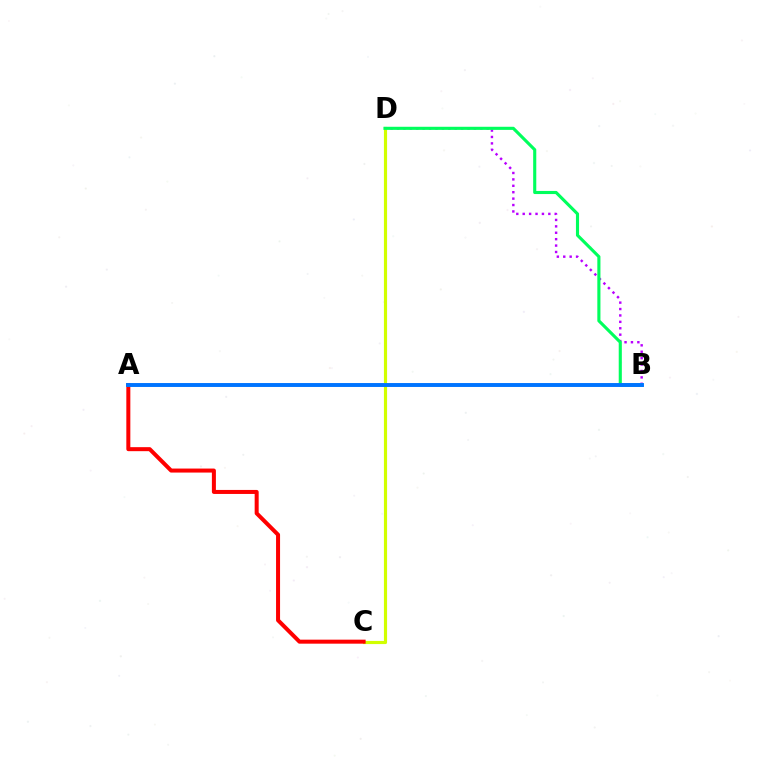{('B', 'D'): [{'color': '#b900ff', 'line_style': 'dotted', 'thickness': 1.74}, {'color': '#00ff5c', 'line_style': 'solid', 'thickness': 2.24}], ('C', 'D'): [{'color': '#d1ff00', 'line_style': 'solid', 'thickness': 2.27}], ('A', 'C'): [{'color': '#ff0000', 'line_style': 'solid', 'thickness': 2.89}], ('A', 'B'): [{'color': '#0074ff', 'line_style': 'solid', 'thickness': 2.82}]}